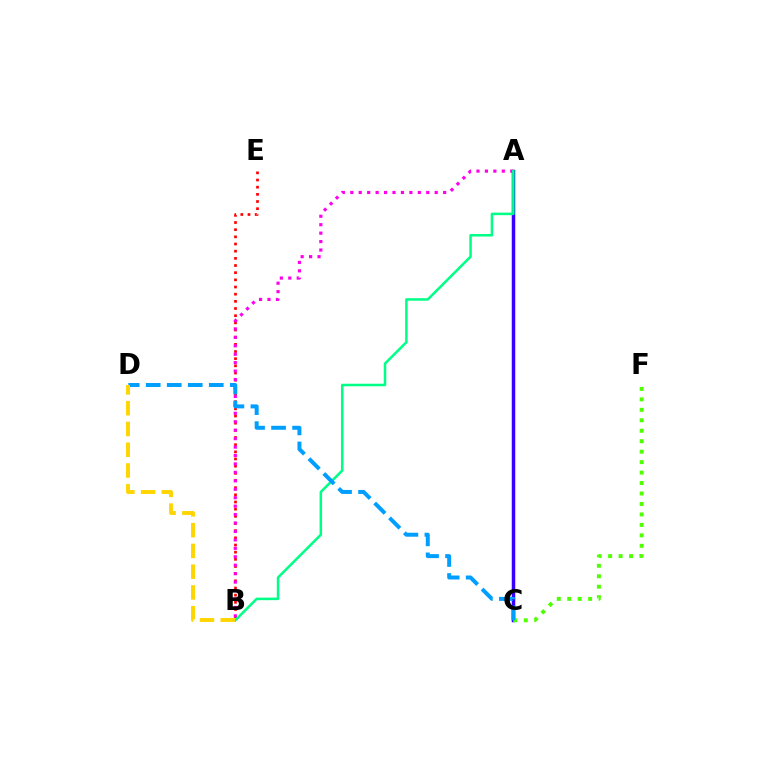{('A', 'C'): [{'color': '#3700ff', 'line_style': 'solid', 'thickness': 2.51}], ('B', 'E'): [{'color': '#ff0000', 'line_style': 'dotted', 'thickness': 1.95}], ('C', 'F'): [{'color': '#4fff00', 'line_style': 'dotted', 'thickness': 2.84}], ('A', 'B'): [{'color': '#ff00ed', 'line_style': 'dotted', 'thickness': 2.29}, {'color': '#00ff86', 'line_style': 'solid', 'thickness': 1.83}], ('C', 'D'): [{'color': '#009eff', 'line_style': 'dashed', 'thickness': 2.86}], ('B', 'D'): [{'color': '#ffd500', 'line_style': 'dashed', 'thickness': 2.82}]}